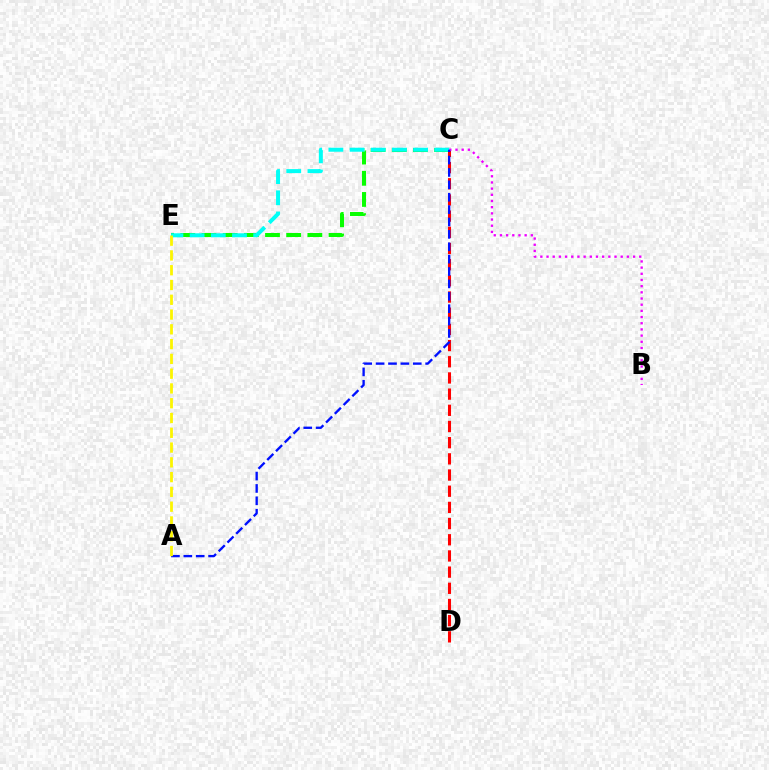{('C', 'D'): [{'color': '#ff0000', 'line_style': 'dashed', 'thickness': 2.2}], ('C', 'E'): [{'color': '#08ff00', 'line_style': 'dashed', 'thickness': 2.88}, {'color': '#00fff6', 'line_style': 'dashed', 'thickness': 2.88}], ('B', 'C'): [{'color': '#ee00ff', 'line_style': 'dotted', 'thickness': 1.68}], ('A', 'C'): [{'color': '#0010ff', 'line_style': 'dashed', 'thickness': 1.68}], ('A', 'E'): [{'color': '#fcf500', 'line_style': 'dashed', 'thickness': 2.01}]}